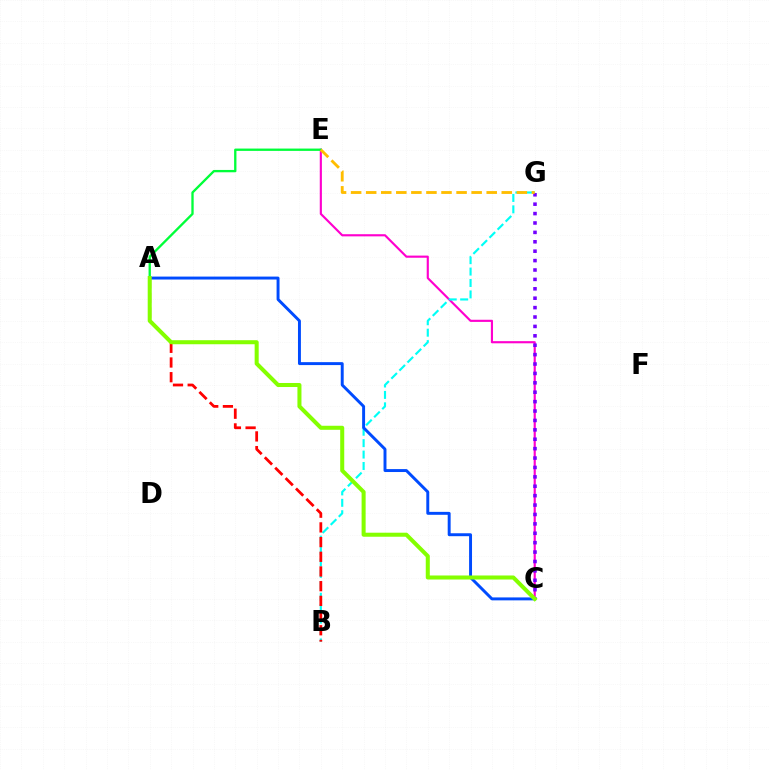{('C', 'E'): [{'color': '#ff00cf', 'line_style': 'solid', 'thickness': 1.55}], ('A', 'E'): [{'color': '#00ff39', 'line_style': 'solid', 'thickness': 1.68}], ('B', 'G'): [{'color': '#00fff6', 'line_style': 'dashed', 'thickness': 1.55}], ('C', 'G'): [{'color': '#7200ff', 'line_style': 'dotted', 'thickness': 2.55}], ('A', 'C'): [{'color': '#004bff', 'line_style': 'solid', 'thickness': 2.12}, {'color': '#84ff00', 'line_style': 'solid', 'thickness': 2.91}], ('E', 'G'): [{'color': '#ffbd00', 'line_style': 'dashed', 'thickness': 2.05}], ('A', 'B'): [{'color': '#ff0000', 'line_style': 'dashed', 'thickness': 2.0}]}